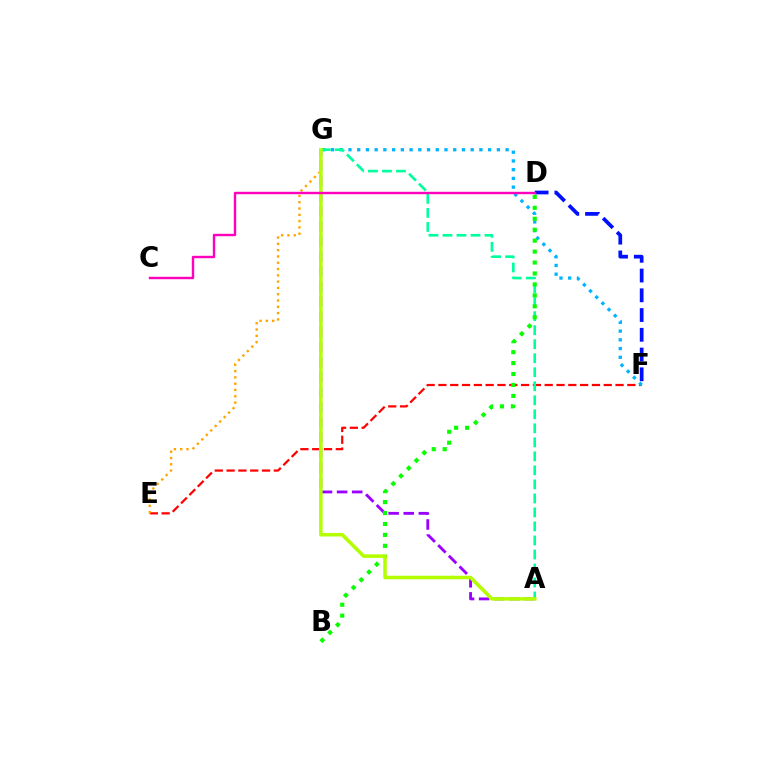{('A', 'G'): [{'color': '#9b00ff', 'line_style': 'dashed', 'thickness': 2.05}, {'color': '#00ff9d', 'line_style': 'dashed', 'thickness': 1.9}, {'color': '#b3ff00', 'line_style': 'solid', 'thickness': 2.54}], ('E', 'F'): [{'color': '#ff0000', 'line_style': 'dashed', 'thickness': 1.6}], ('D', 'F'): [{'color': '#0010ff', 'line_style': 'dashed', 'thickness': 2.68}], ('F', 'G'): [{'color': '#00b5ff', 'line_style': 'dotted', 'thickness': 2.37}], ('E', 'G'): [{'color': '#ffa500', 'line_style': 'dotted', 'thickness': 1.71}], ('B', 'D'): [{'color': '#08ff00', 'line_style': 'dotted', 'thickness': 2.97}], ('C', 'D'): [{'color': '#ff00bd', 'line_style': 'solid', 'thickness': 1.73}]}